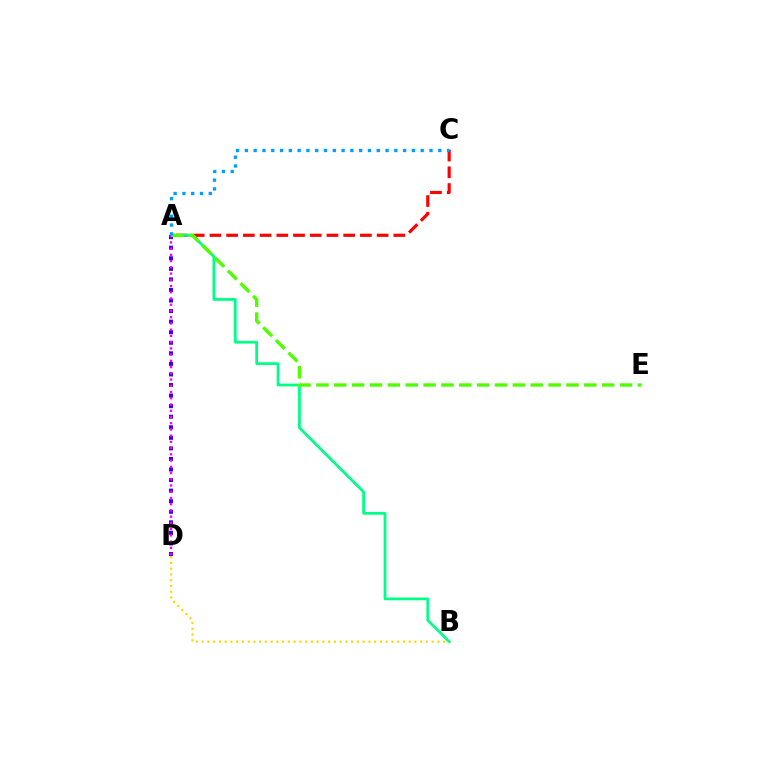{('A', 'C'): [{'color': '#ff0000', 'line_style': 'dashed', 'thickness': 2.27}, {'color': '#009eff', 'line_style': 'dotted', 'thickness': 2.39}], ('A', 'B'): [{'color': '#00ff86', 'line_style': 'solid', 'thickness': 2.0}], ('A', 'D'): [{'color': '#3700ff', 'line_style': 'dotted', 'thickness': 2.87}, {'color': '#ff00ed', 'line_style': 'dotted', 'thickness': 1.69}], ('A', 'E'): [{'color': '#4fff00', 'line_style': 'dashed', 'thickness': 2.43}], ('B', 'D'): [{'color': '#ffd500', 'line_style': 'dotted', 'thickness': 1.56}]}